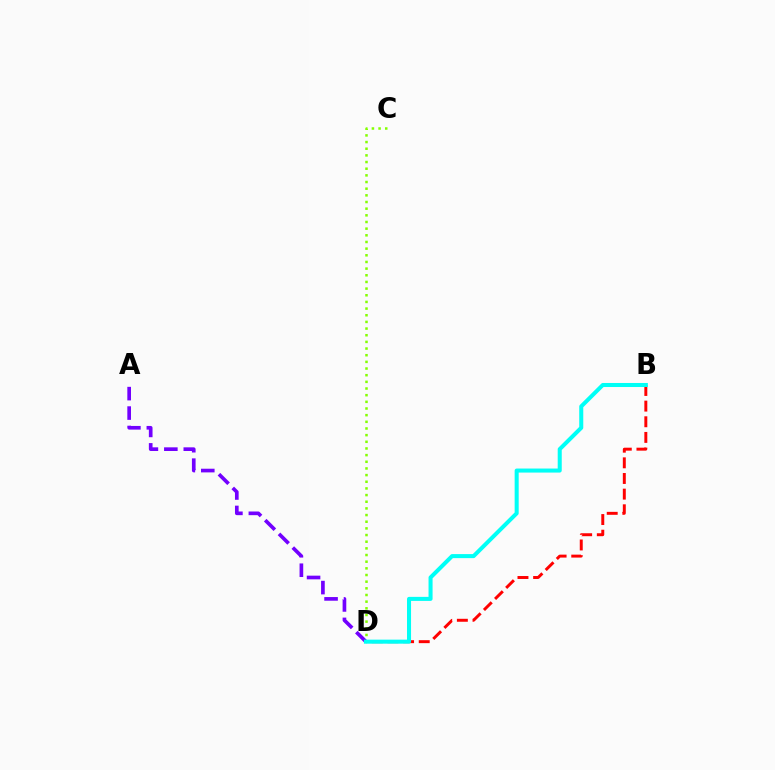{('B', 'D'): [{'color': '#ff0000', 'line_style': 'dashed', 'thickness': 2.13}, {'color': '#00fff6', 'line_style': 'solid', 'thickness': 2.91}], ('C', 'D'): [{'color': '#84ff00', 'line_style': 'dotted', 'thickness': 1.81}], ('A', 'D'): [{'color': '#7200ff', 'line_style': 'dashed', 'thickness': 2.64}]}